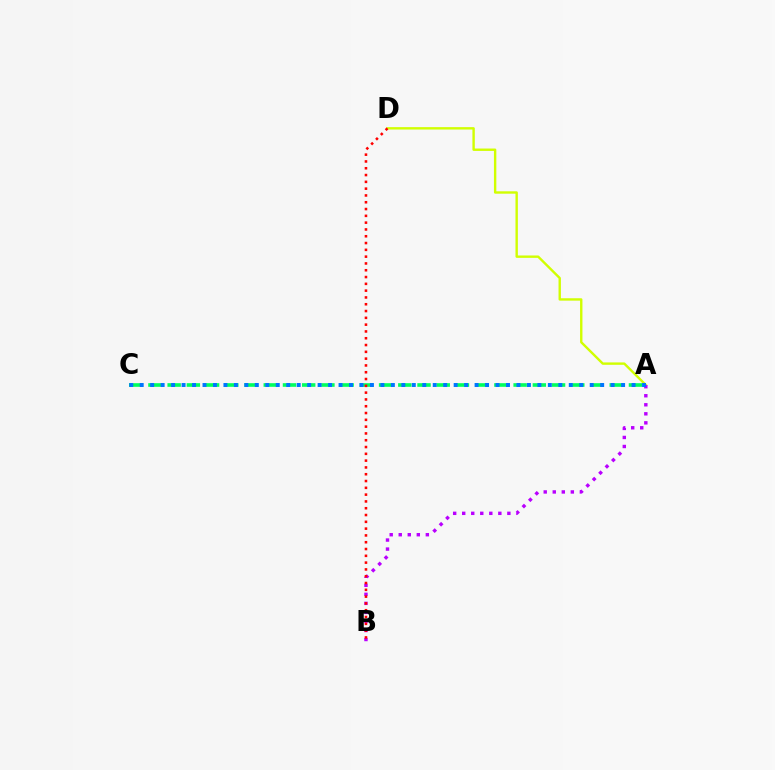{('A', 'D'): [{'color': '#d1ff00', 'line_style': 'solid', 'thickness': 1.72}], ('A', 'C'): [{'color': '#00ff5c', 'line_style': 'dashed', 'thickness': 2.61}, {'color': '#0074ff', 'line_style': 'dotted', 'thickness': 2.84}], ('A', 'B'): [{'color': '#b900ff', 'line_style': 'dotted', 'thickness': 2.45}], ('B', 'D'): [{'color': '#ff0000', 'line_style': 'dotted', 'thickness': 1.85}]}